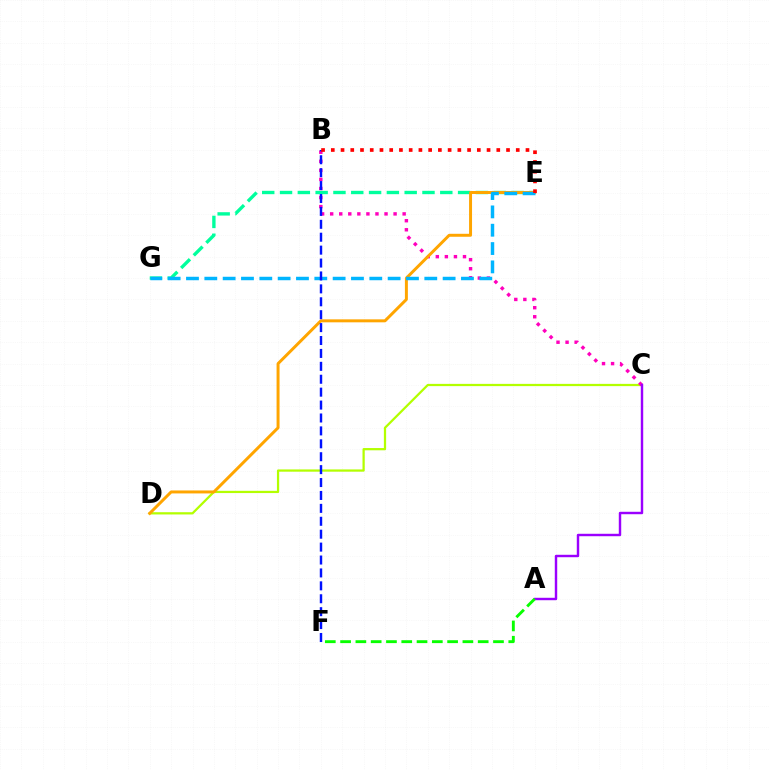{('E', 'G'): [{'color': '#00ff9d', 'line_style': 'dashed', 'thickness': 2.42}, {'color': '#00b5ff', 'line_style': 'dashed', 'thickness': 2.49}], ('C', 'D'): [{'color': '#b3ff00', 'line_style': 'solid', 'thickness': 1.62}], ('B', 'C'): [{'color': '#ff00bd', 'line_style': 'dotted', 'thickness': 2.46}], ('A', 'C'): [{'color': '#9b00ff', 'line_style': 'solid', 'thickness': 1.75}], ('D', 'E'): [{'color': '#ffa500', 'line_style': 'solid', 'thickness': 2.14}], ('B', 'F'): [{'color': '#0010ff', 'line_style': 'dashed', 'thickness': 1.75}], ('B', 'E'): [{'color': '#ff0000', 'line_style': 'dotted', 'thickness': 2.64}], ('A', 'F'): [{'color': '#08ff00', 'line_style': 'dashed', 'thickness': 2.08}]}